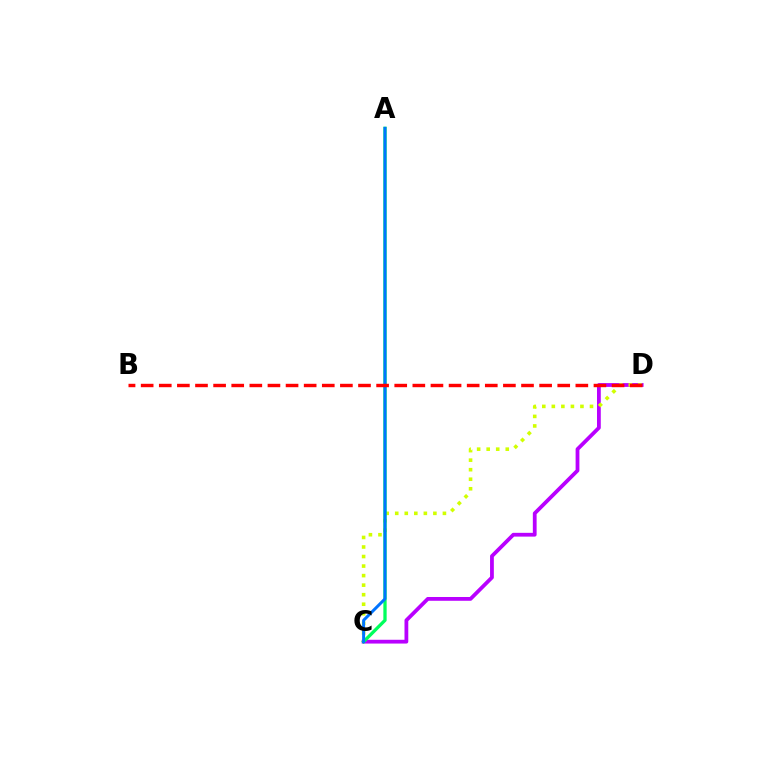{('C', 'D'): [{'color': '#b900ff', 'line_style': 'solid', 'thickness': 2.72}, {'color': '#d1ff00', 'line_style': 'dotted', 'thickness': 2.59}], ('A', 'C'): [{'color': '#00ff5c', 'line_style': 'solid', 'thickness': 2.37}, {'color': '#0074ff', 'line_style': 'solid', 'thickness': 2.15}], ('B', 'D'): [{'color': '#ff0000', 'line_style': 'dashed', 'thickness': 2.46}]}